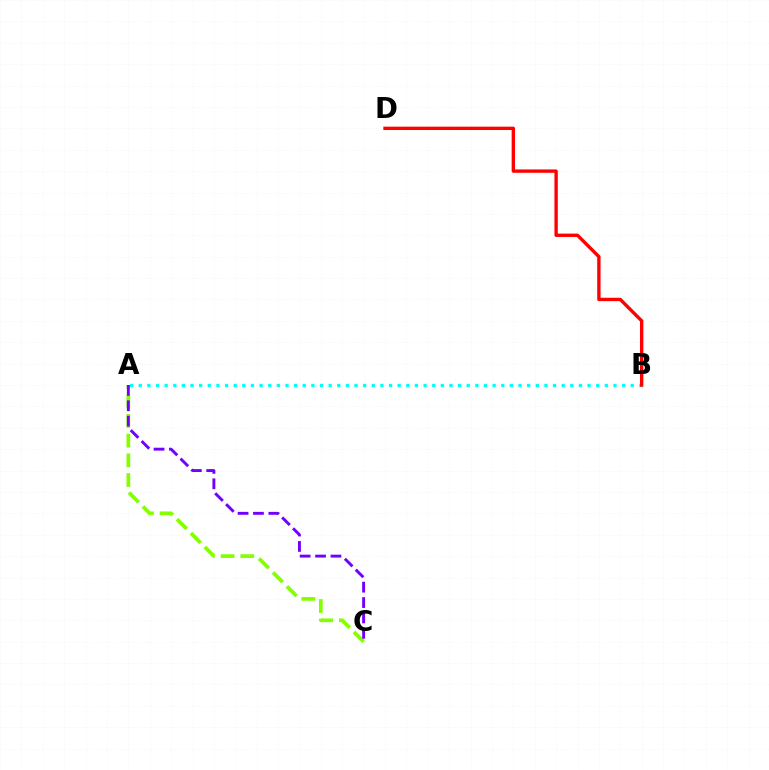{('A', 'B'): [{'color': '#00fff6', 'line_style': 'dotted', 'thickness': 2.35}], ('B', 'D'): [{'color': '#ff0000', 'line_style': 'solid', 'thickness': 2.42}], ('A', 'C'): [{'color': '#84ff00', 'line_style': 'dashed', 'thickness': 2.67}, {'color': '#7200ff', 'line_style': 'dashed', 'thickness': 2.09}]}